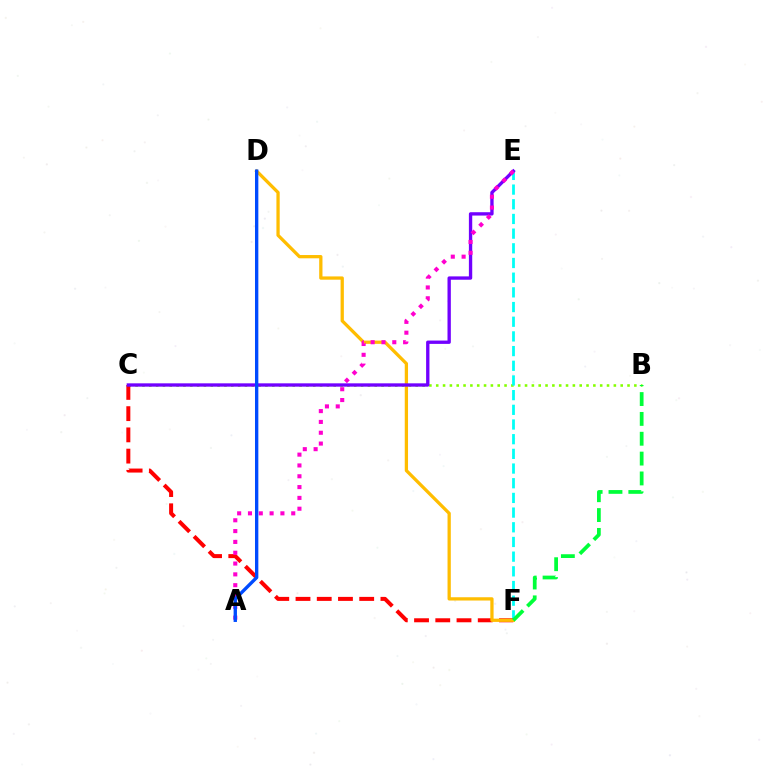{('B', 'C'): [{'color': '#84ff00', 'line_style': 'dotted', 'thickness': 1.86}], ('E', 'F'): [{'color': '#00fff6', 'line_style': 'dashed', 'thickness': 1.99}], ('C', 'F'): [{'color': '#ff0000', 'line_style': 'dashed', 'thickness': 2.88}], ('D', 'F'): [{'color': '#ffbd00', 'line_style': 'solid', 'thickness': 2.36}], ('C', 'E'): [{'color': '#7200ff', 'line_style': 'solid', 'thickness': 2.4}], ('A', 'E'): [{'color': '#ff00cf', 'line_style': 'dotted', 'thickness': 2.94}], ('B', 'F'): [{'color': '#00ff39', 'line_style': 'dashed', 'thickness': 2.7}], ('A', 'D'): [{'color': '#004bff', 'line_style': 'solid', 'thickness': 2.41}]}